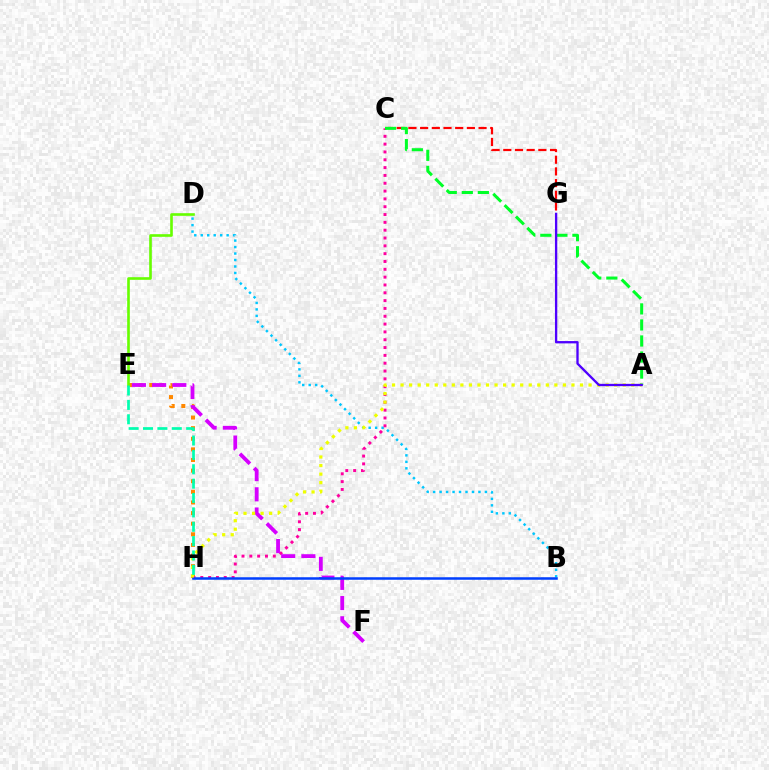{('C', 'G'): [{'color': '#ff0000', 'line_style': 'dashed', 'thickness': 1.59}], ('B', 'D'): [{'color': '#00c7ff', 'line_style': 'dotted', 'thickness': 1.76}], ('E', 'H'): [{'color': '#ff8800', 'line_style': 'dotted', 'thickness': 2.88}, {'color': '#00ffaf', 'line_style': 'dashed', 'thickness': 1.95}], ('C', 'H'): [{'color': '#ff00a0', 'line_style': 'dotted', 'thickness': 2.13}], ('E', 'F'): [{'color': '#d600ff', 'line_style': 'dashed', 'thickness': 2.74}], ('D', 'E'): [{'color': '#66ff00', 'line_style': 'solid', 'thickness': 1.89}], ('B', 'H'): [{'color': '#003fff', 'line_style': 'solid', 'thickness': 1.81}], ('A', 'H'): [{'color': '#eeff00', 'line_style': 'dotted', 'thickness': 2.32}], ('A', 'C'): [{'color': '#00ff27', 'line_style': 'dashed', 'thickness': 2.18}], ('A', 'G'): [{'color': '#4f00ff', 'line_style': 'solid', 'thickness': 1.67}]}